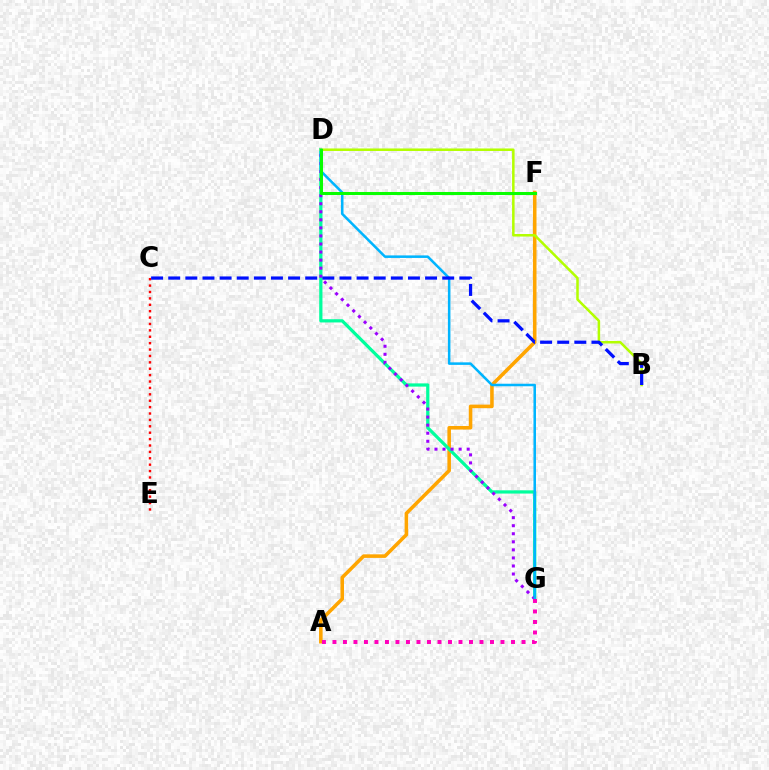{('A', 'F'): [{'color': '#ffa500', 'line_style': 'solid', 'thickness': 2.56}], ('C', 'E'): [{'color': '#ff0000', 'line_style': 'dotted', 'thickness': 1.74}], ('D', 'G'): [{'color': '#00ff9d', 'line_style': 'solid', 'thickness': 2.32}, {'color': '#9b00ff', 'line_style': 'dotted', 'thickness': 2.19}, {'color': '#00b5ff', 'line_style': 'solid', 'thickness': 1.83}], ('B', 'D'): [{'color': '#b3ff00', 'line_style': 'solid', 'thickness': 1.81}], ('B', 'C'): [{'color': '#0010ff', 'line_style': 'dashed', 'thickness': 2.33}], ('D', 'F'): [{'color': '#08ff00', 'line_style': 'solid', 'thickness': 2.18}], ('A', 'G'): [{'color': '#ff00bd', 'line_style': 'dotted', 'thickness': 2.85}]}